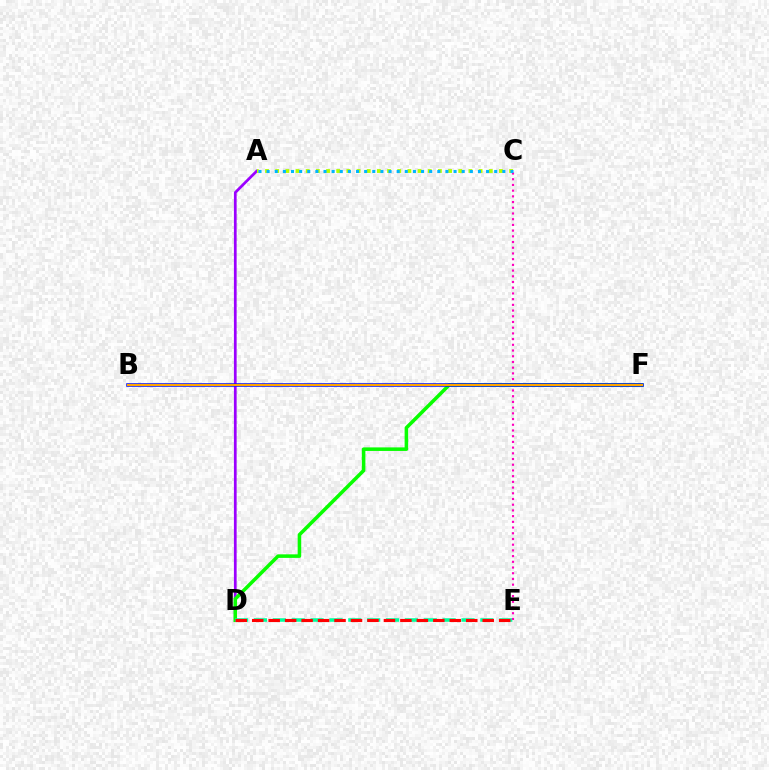{('A', 'D'): [{'color': '#9b00ff', 'line_style': 'solid', 'thickness': 1.96}], ('D', 'F'): [{'color': '#08ff00', 'line_style': 'solid', 'thickness': 2.55}], ('D', 'E'): [{'color': '#00ff9d', 'line_style': 'dashed', 'thickness': 2.56}, {'color': '#ff0000', 'line_style': 'dashed', 'thickness': 2.24}], ('C', 'E'): [{'color': '#ff00bd', 'line_style': 'dotted', 'thickness': 1.55}], ('B', 'F'): [{'color': '#0010ff', 'line_style': 'solid', 'thickness': 2.55}, {'color': '#ffa500', 'line_style': 'solid', 'thickness': 1.52}], ('A', 'C'): [{'color': '#b3ff00', 'line_style': 'dotted', 'thickness': 2.76}, {'color': '#00b5ff', 'line_style': 'dotted', 'thickness': 2.21}]}